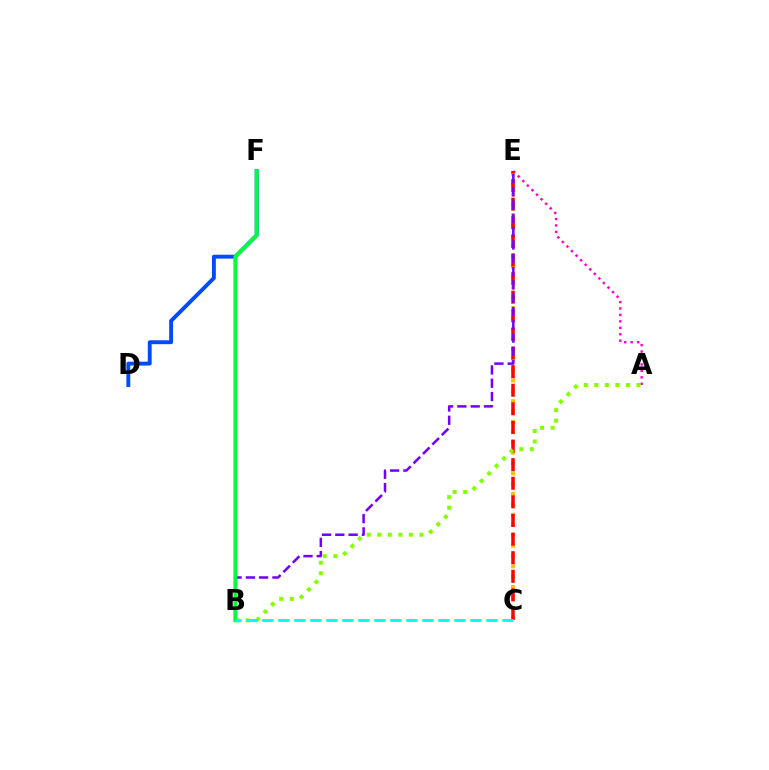{('A', 'E'): [{'color': '#ff00cf', 'line_style': 'dotted', 'thickness': 1.75}], ('C', 'E'): [{'color': '#ffbd00', 'line_style': 'dotted', 'thickness': 2.81}, {'color': '#ff0000', 'line_style': 'dashed', 'thickness': 2.53}], ('D', 'F'): [{'color': '#004bff', 'line_style': 'solid', 'thickness': 2.8}], ('A', 'B'): [{'color': '#84ff00', 'line_style': 'dotted', 'thickness': 2.87}], ('B', 'E'): [{'color': '#7200ff', 'line_style': 'dashed', 'thickness': 1.81}], ('B', 'F'): [{'color': '#00ff39', 'line_style': 'solid', 'thickness': 2.75}], ('B', 'C'): [{'color': '#00fff6', 'line_style': 'dashed', 'thickness': 2.18}]}